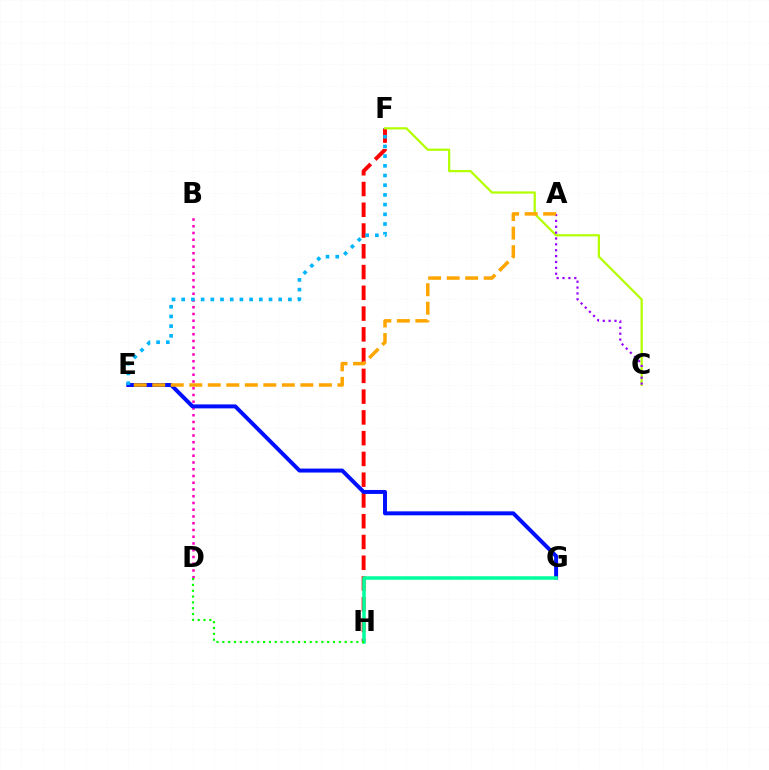{('B', 'D'): [{'color': '#ff00bd', 'line_style': 'dotted', 'thickness': 1.83}], ('F', 'H'): [{'color': '#ff0000', 'line_style': 'dashed', 'thickness': 2.82}], ('E', 'G'): [{'color': '#0010ff', 'line_style': 'solid', 'thickness': 2.86}], ('E', 'F'): [{'color': '#00b5ff', 'line_style': 'dotted', 'thickness': 2.64}], ('C', 'F'): [{'color': '#b3ff00', 'line_style': 'solid', 'thickness': 1.61}], ('G', 'H'): [{'color': '#00ff9d', 'line_style': 'solid', 'thickness': 2.52}], ('A', 'C'): [{'color': '#9b00ff', 'line_style': 'dotted', 'thickness': 1.6}], ('D', 'H'): [{'color': '#08ff00', 'line_style': 'dotted', 'thickness': 1.58}], ('A', 'E'): [{'color': '#ffa500', 'line_style': 'dashed', 'thickness': 2.52}]}